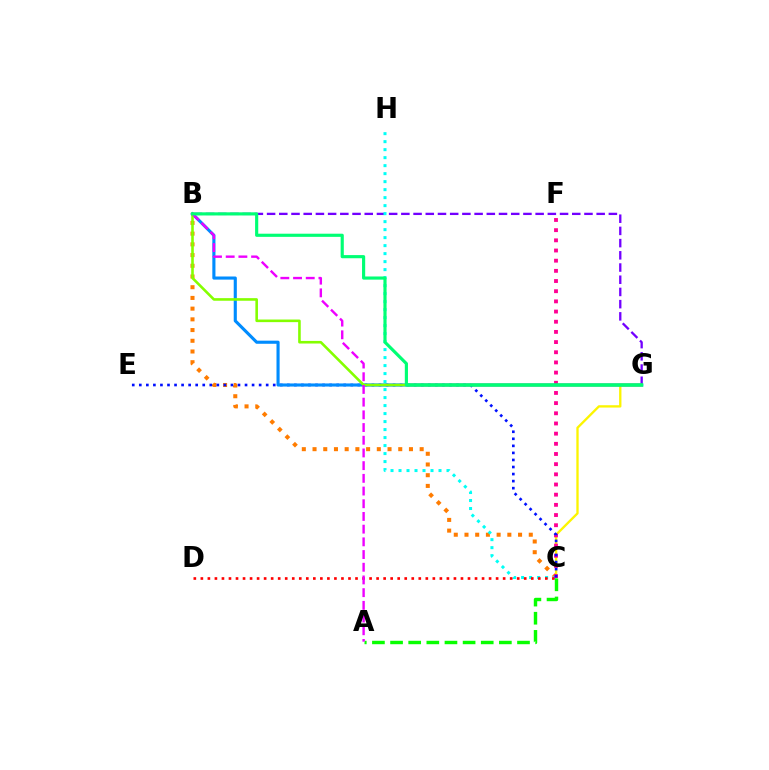{('B', 'G'): [{'color': '#7200ff', 'line_style': 'dashed', 'thickness': 1.66}, {'color': '#008cff', 'line_style': 'solid', 'thickness': 2.24}, {'color': '#84ff00', 'line_style': 'solid', 'thickness': 1.87}, {'color': '#00ff74', 'line_style': 'solid', 'thickness': 2.27}], ('C', 'G'): [{'color': '#fcf500', 'line_style': 'solid', 'thickness': 1.68}], ('B', 'C'): [{'color': '#ff7c00', 'line_style': 'dotted', 'thickness': 2.91}], ('C', 'H'): [{'color': '#00fff6', 'line_style': 'dotted', 'thickness': 2.17}], ('C', 'D'): [{'color': '#ff0000', 'line_style': 'dotted', 'thickness': 1.91}], ('A', 'C'): [{'color': '#08ff00', 'line_style': 'dashed', 'thickness': 2.46}], ('C', 'F'): [{'color': '#ff0094', 'line_style': 'dotted', 'thickness': 2.76}], ('C', 'E'): [{'color': '#0010ff', 'line_style': 'dotted', 'thickness': 1.92}], ('A', 'B'): [{'color': '#ee00ff', 'line_style': 'dashed', 'thickness': 1.73}]}